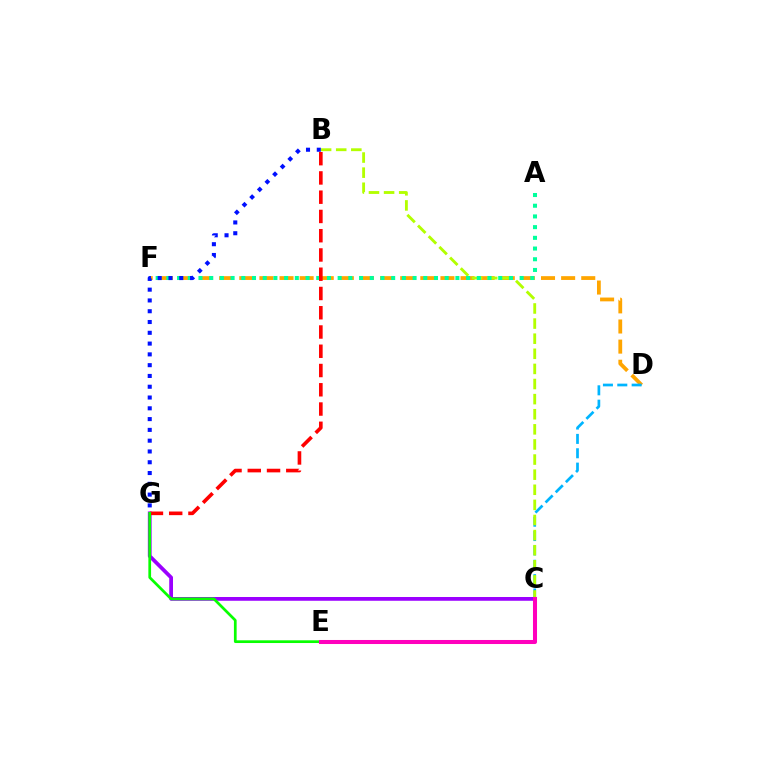{('D', 'F'): [{'color': '#ffa500', 'line_style': 'dashed', 'thickness': 2.73}], ('C', 'G'): [{'color': '#9b00ff', 'line_style': 'solid', 'thickness': 2.71}], ('C', 'D'): [{'color': '#00b5ff', 'line_style': 'dashed', 'thickness': 1.95}], ('B', 'C'): [{'color': '#b3ff00', 'line_style': 'dashed', 'thickness': 2.05}], ('A', 'F'): [{'color': '#00ff9d', 'line_style': 'dotted', 'thickness': 2.91}], ('B', 'G'): [{'color': '#0010ff', 'line_style': 'dotted', 'thickness': 2.93}, {'color': '#ff0000', 'line_style': 'dashed', 'thickness': 2.62}], ('E', 'G'): [{'color': '#08ff00', 'line_style': 'solid', 'thickness': 1.96}], ('C', 'E'): [{'color': '#ff00bd', 'line_style': 'solid', 'thickness': 2.91}]}